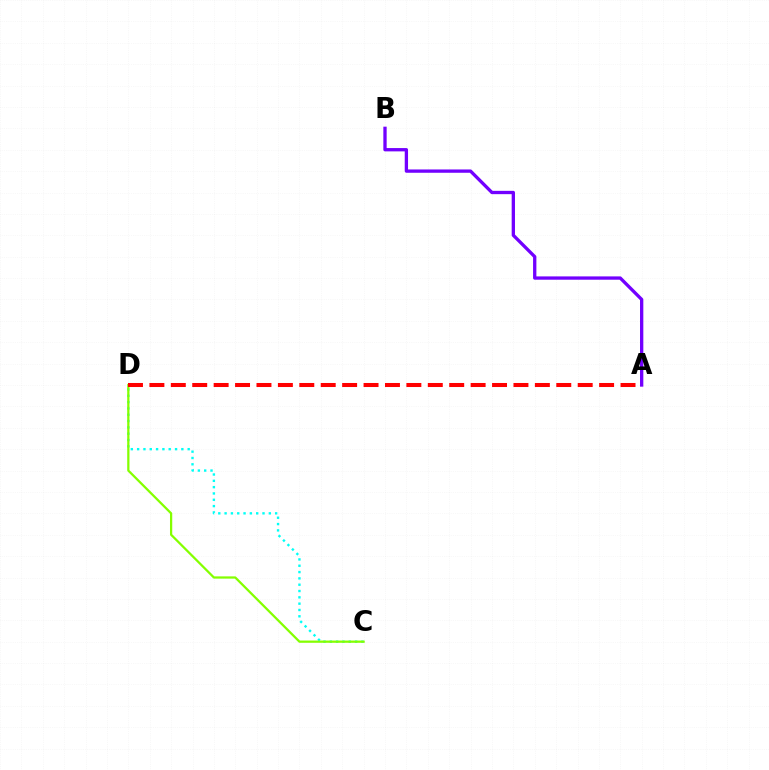{('C', 'D'): [{'color': '#00fff6', 'line_style': 'dotted', 'thickness': 1.72}, {'color': '#84ff00', 'line_style': 'solid', 'thickness': 1.62}], ('A', 'B'): [{'color': '#7200ff', 'line_style': 'solid', 'thickness': 2.38}], ('A', 'D'): [{'color': '#ff0000', 'line_style': 'dashed', 'thickness': 2.91}]}